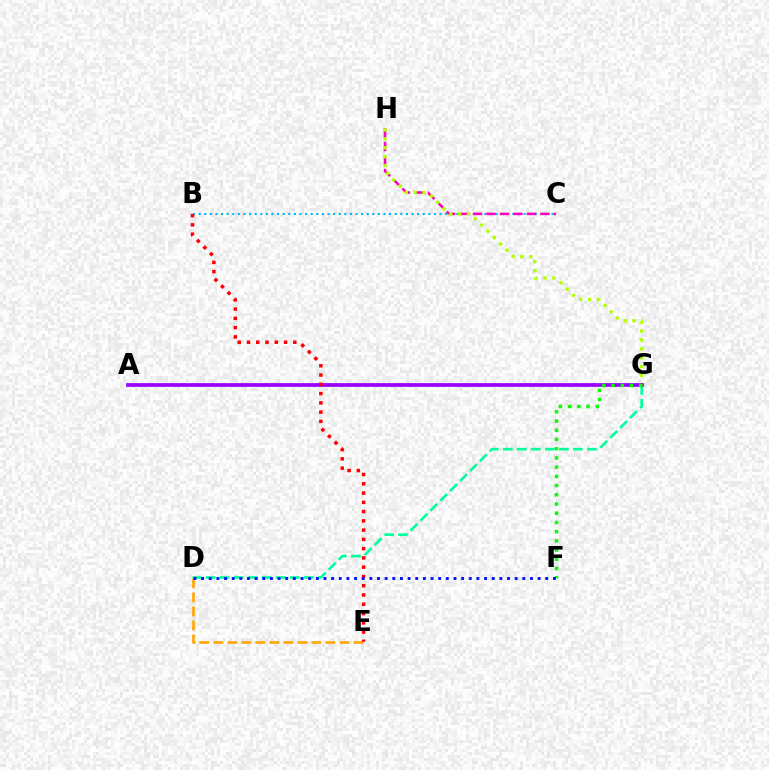{('B', 'C'): [{'color': '#00b5ff', 'line_style': 'dotted', 'thickness': 1.52}], ('C', 'H'): [{'color': '#ff00bd', 'line_style': 'dashed', 'thickness': 1.83}], ('D', 'G'): [{'color': '#00ff9d', 'line_style': 'dashed', 'thickness': 1.9}], ('G', 'H'): [{'color': '#b3ff00', 'line_style': 'dotted', 'thickness': 2.42}], ('D', 'E'): [{'color': '#ffa500', 'line_style': 'dashed', 'thickness': 1.9}], ('A', 'G'): [{'color': '#9b00ff', 'line_style': 'solid', 'thickness': 2.69}], ('F', 'G'): [{'color': '#08ff00', 'line_style': 'dotted', 'thickness': 2.5}], ('B', 'E'): [{'color': '#ff0000', 'line_style': 'dotted', 'thickness': 2.52}], ('D', 'F'): [{'color': '#0010ff', 'line_style': 'dotted', 'thickness': 2.08}]}